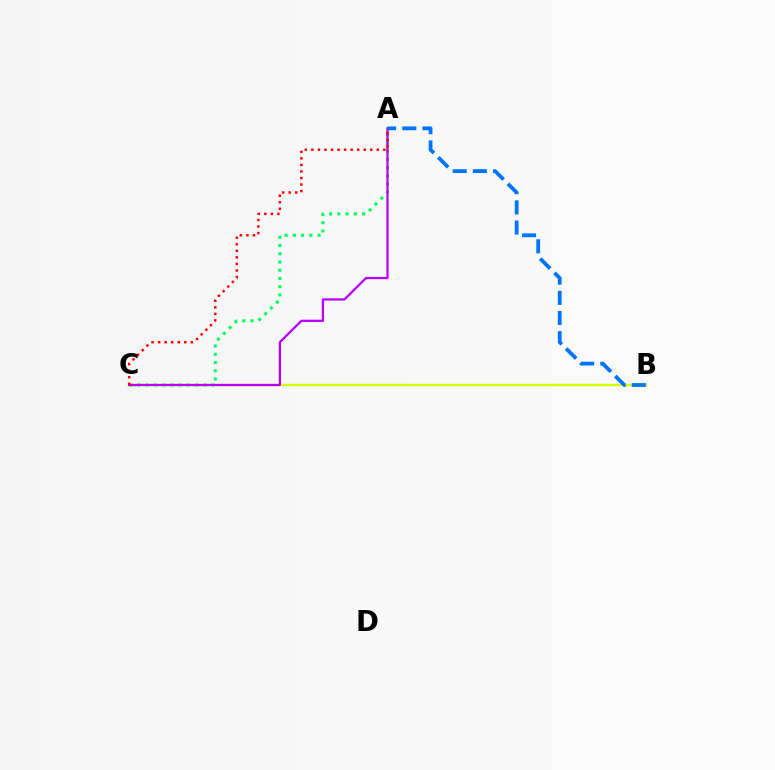{('B', 'C'): [{'color': '#d1ff00', 'line_style': 'solid', 'thickness': 1.72}], ('A', 'C'): [{'color': '#00ff5c', 'line_style': 'dotted', 'thickness': 2.24}, {'color': '#b900ff', 'line_style': 'solid', 'thickness': 1.64}, {'color': '#ff0000', 'line_style': 'dotted', 'thickness': 1.78}], ('A', 'B'): [{'color': '#0074ff', 'line_style': 'dashed', 'thickness': 2.74}]}